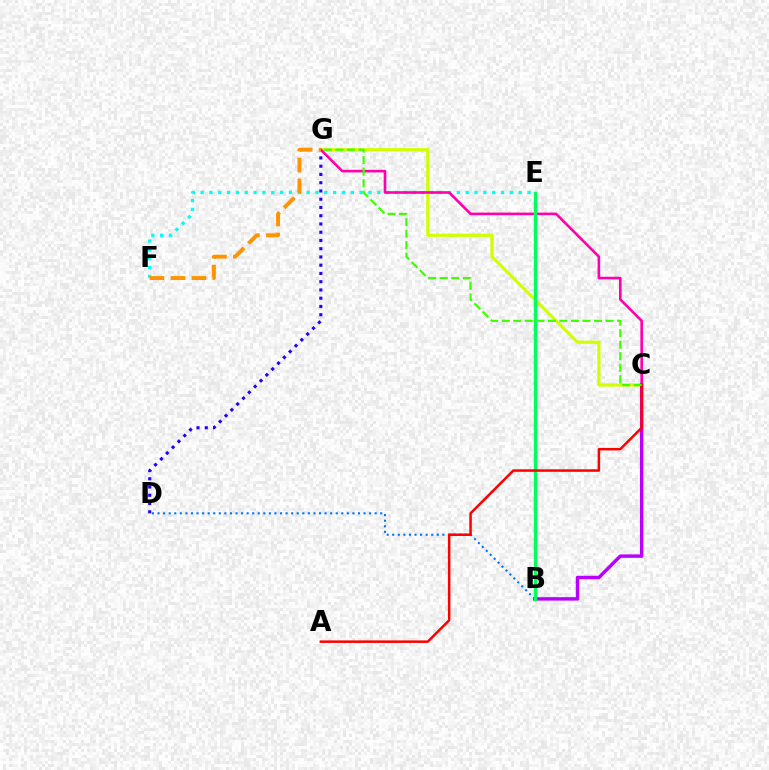{('D', 'G'): [{'color': '#2500ff', 'line_style': 'dotted', 'thickness': 2.24}], ('E', 'F'): [{'color': '#00fff6', 'line_style': 'dotted', 'thickness': 2.4}], ('C', 'G'): [{'color': '#d1ff00', 'line_style': 'solid', 'thickness': 2.29}, {'color': '#ff00ac', 'line_style': 'solid', 'thickness': 1.89}, {'color': '#3dff00', 'line_style': 'dashed', 'thickness': 1.57}], ('B', 'D'): [{'color': '#0074ff', 'line_style': 'dotted', 'thickness': 1.51}], ('F', 'G'): [{'color': '#ff9400', 'line_style': 'dashed', 'thickness': 2.85}], ('B', 'C'): [{'color': '#b900ff', 'line_style': 'solid', 'thickness': 2.48}], ('B', 'E'): [{'color': '#00ff5c', 'line_style': 'solid', 'thickness': 2.43}], ('A', 'C'): [{'color': '#ff0000', 'line_style': 'solid', 'thickness': 1.81}]}